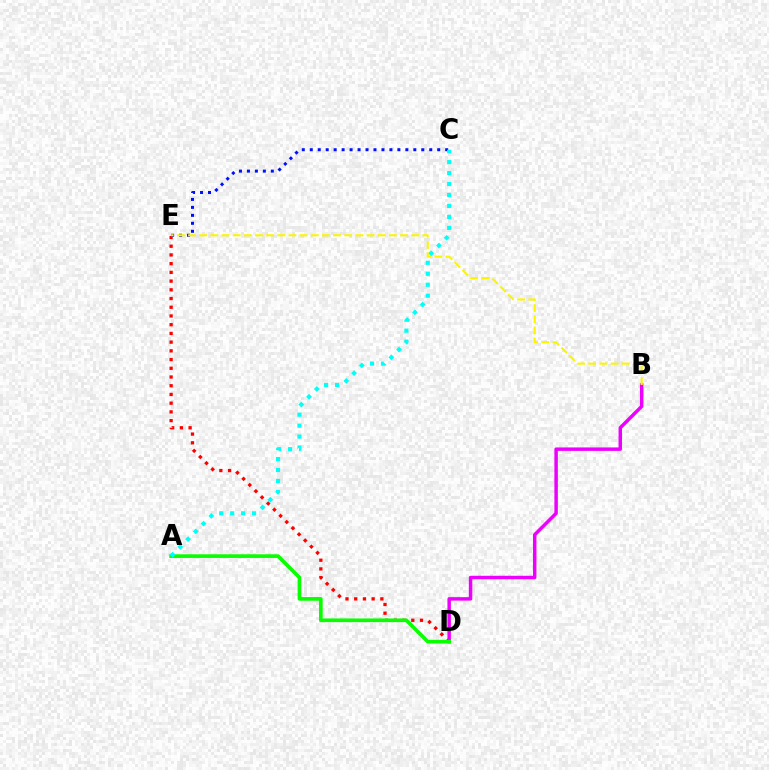{('D', 'E'): [{'color': '#ff0000', 'line_style': 'dotted', 'thickness': 2.37}], ('C', 'E'): [{'color': '#0010ff', 'line_style': 'dotted', 'thickness': 2.16}], ('B', 'D'): [{'color': '#ee00ff', 'line_style': 'solid', 'thickness': 2.49}], ('A', 'D'): [{'color': '#08ff00', 'line_style': 'solid', 'thickness': 2.64}], ('A', 'C'): [{'color': '#00fff6', 'line_style': 'dotted', 'thickness': 2.98}], ('B', 'E'): [{'color': '#fcf500', 'line_style': 'dashed', 'thickness': 1.52}]}